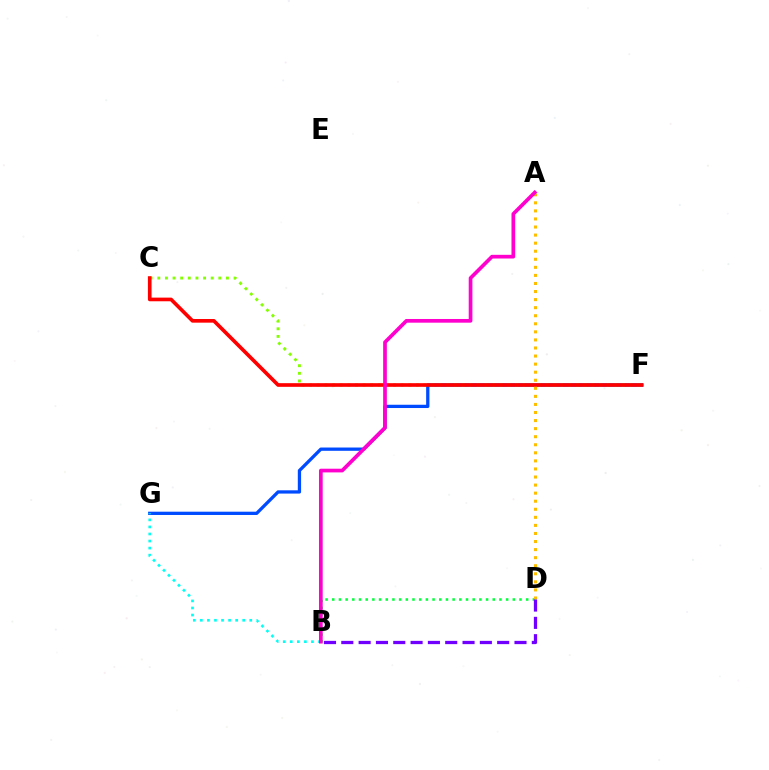{('F', 'G'): [{'color': '#004bff', 'line_style': 'solid', 'thickness': 2.36}], ('C', 'F'): [{'color': '#84ff00', 'line_style': 'dotted', 'thickness': 2.07}, {'color': '#ff0000', 'line_style': 'solid', 'thickness': 2.63}], ('B', 'G'): [{'color': '#00fff6', 'line_style': 'dotted', 'thickness': 1.92}], ('B', 'D'): [{'color': '#00ff39', 'line_style': 'dotted', 'thickness': 1.82}, {'color': '#7200ff', 'line_style': 'dashed', 'thickness': 2.35}], ('A', 'D'): [{'color': '#ffbd00', 'line_style': 'dotted', 'thickness': 2.19}], ('A', 'B'): [{'color': '#ff00cf', 'line_style': 'solid', 'thickness': 2.66}]}